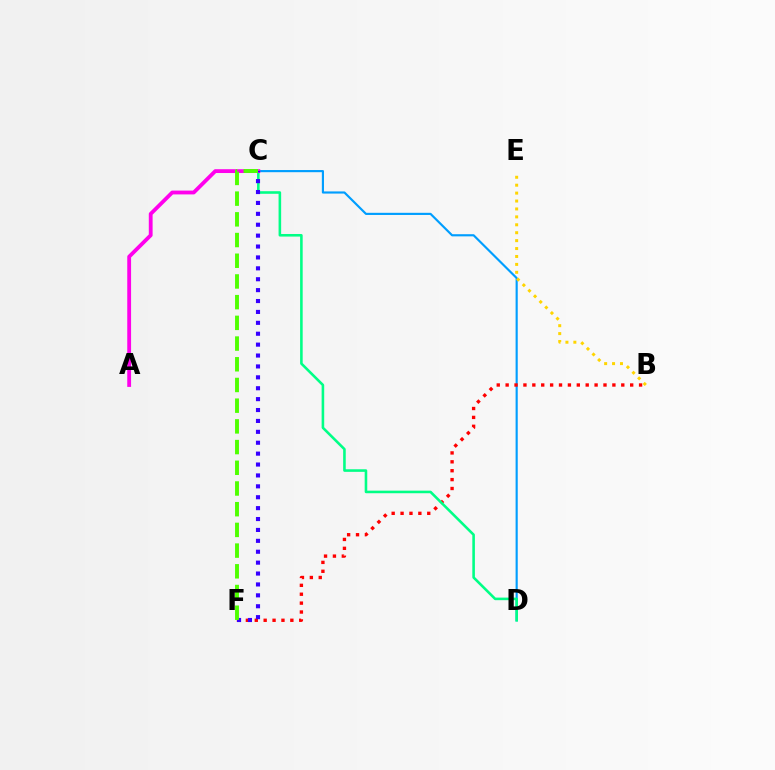{('C', 'D'): [{'color': '#009eff', 'line_style': 'solid', 'thickness': 1.55}, {'color': '#00ff86', 'line_style': 'solid', 'thickness': 1.86}], ('B', 'E'): [{'color': '#ffd500', 'line_style': 'dotted', 'thickness': 2.15}], ('B', 'F'): [{'color': '#ff0000', 'line_style': 'dotted', 'thickness': 2.42}], ('A', 'C'): [{'color': '#ff00ed', 'line_style': 'solid', 'thickness': 2.75}], ('C', 'F'): [{'color': '#3700ff', 'line_style': 'dotted', 'thickness': 2.96}, {'color': '#4fff00', 'line_style': 'dashed', 'thickness': 2.81}]}